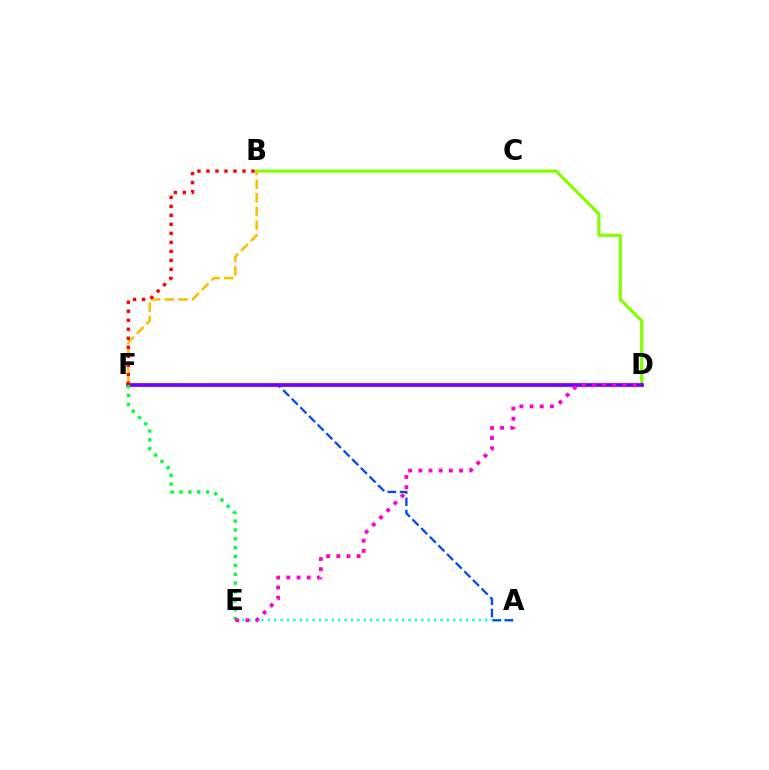{('A', 'E'): [{'color': '#00fff6', 'line_style': 'dotted', 'thickness': 1.74}], ('A', 'F'): [{'color': '#004bff', 'line_style': 'dashed', 'thickness': 1.66}], ('B', 'D'): [{'color': '#84ff00', 'line_style': 'solid', 'thickness': 2.29}], ('B', 'F'): [{'color': '#ffbd00', 'line_style': 'dashed', 'thickness': 1.86}, {'color': '#ff0000', 'line_style': 'dotted', 'thickness': 2.45}], ('D', 'F'): [{'color': '#7200ff', 'line_style': 'solid', 'thickness': 2.67}], ('E', 'F'): [{'color': '#00ff39', 'line_style': 'dotted', 'thickness': 2.41}], ('D', 'E'): [{'color': '#ff00cf', 'line_style': 'dotted', 'thickness': 2.77}]}